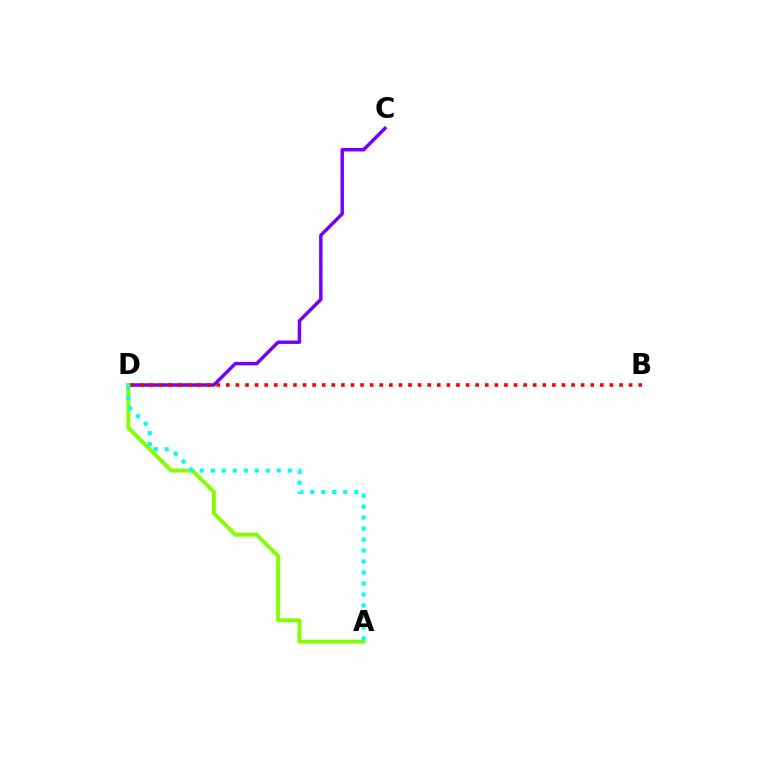{('C', 'D'): [{'color': '#7200ff', 'line_style': 'solid', 'thickness': 2.48}], ('A', 'D'): [{'color': '#84ff00', 'line_style': 'solid', 'thickness': 2.81}, {'color': '#00fff6', 'line_style': 'dotted', 'thickness': 2.99}], ('B', 'D'): [{'color': '#ff0000', 'line_style': 'dotted', 'thickness': 2.61}]}